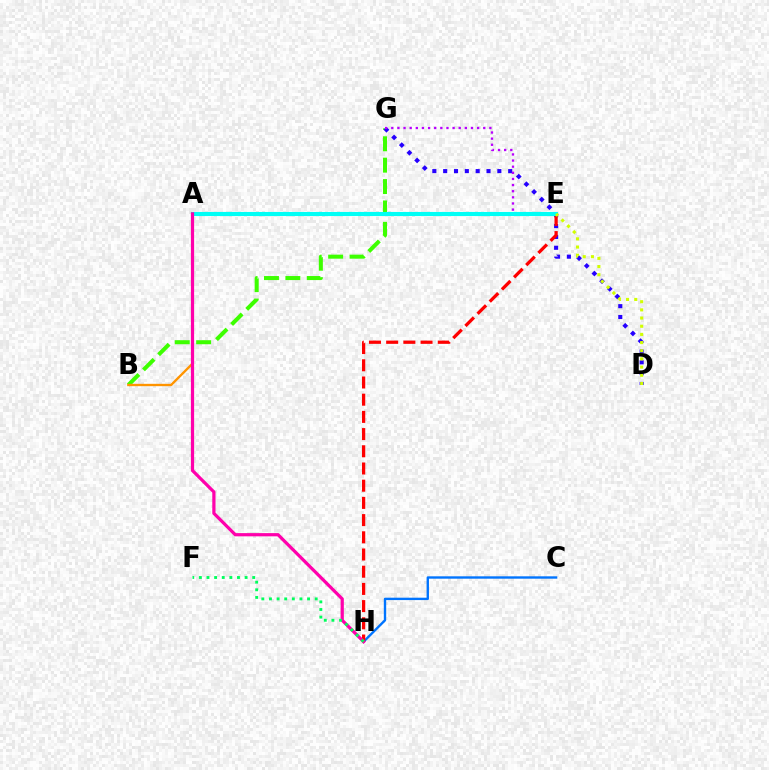{('C', 'H'): [{'color': '#0074ff', 'line_style': 'solid', 'thickness': 1.71}], ('B', 'G'): [{'color': '#3dff00', 'line_style': 'dashed', 'thickness': 2.91}], ('D', 'G'): [{'color': '#2500ff', 'line_style': 'dotted', 'thickness': 2.94}], ('A', 'B'): [{'color': '#ff9400', 'line_style': 'solid', 'thickness': 1.69}], ('E', 'H'): [{'color': '#ff0000', 'line_style': 'dashed', 'thickness': 2.34}], ('E', 'G'): [{'color': '#b900ff', 'line_style': 'dotted', 'thickness': 1.67}], ('A', 'E'): [{'color': '#00fff6', 'line_style': 'solid', 'thickness': 2.96}], ('A', 'H'): [{'color': '#ff00ac', 'line_style': 'solid', 'thickness': 2.32}], ('F', 'H'): [{'color': '#00ff5c', 'line_style': 'dotted', 'thickness': 2.07}], ('D', 'E'): [{'color': '#d1ff00', 'line_style': 'dotted', 'thickness': 2.22}]}